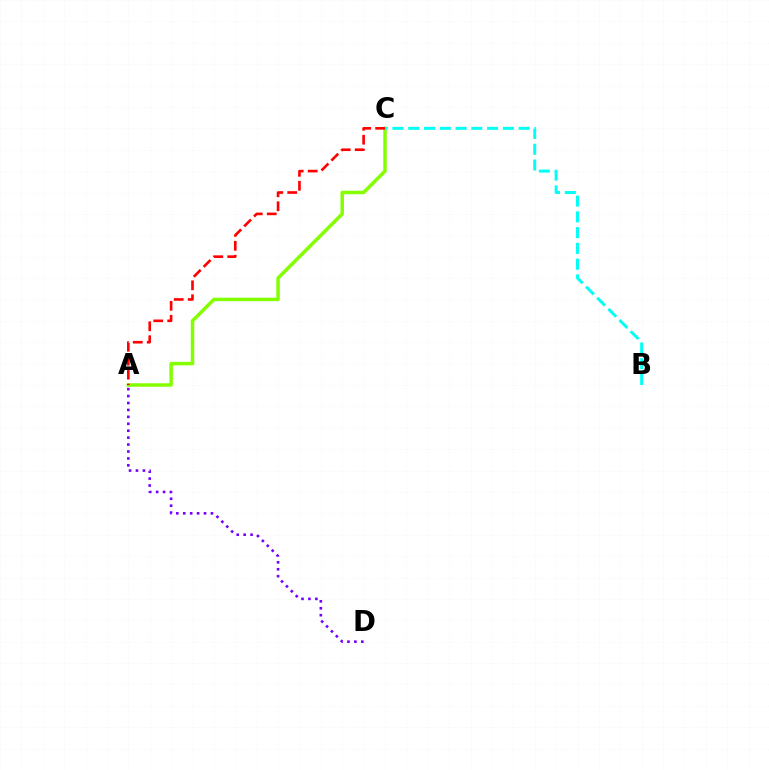{('A', 'C'): [{'color': '#84ff00', 'line_style': 'solid', 'thickness': 2.51}, {'color': '#ff0000', 'line_style': 'dashed', 'thickness': 1.9}], ('A', 'D'): [{'color': '#7200ff', 'line_style': 'dotted', 'thickness': 1.88}], ('B', 'C'): [{'color': '#00fff6', 'line_style': 'dashed', 'thickness': 2.14}]}